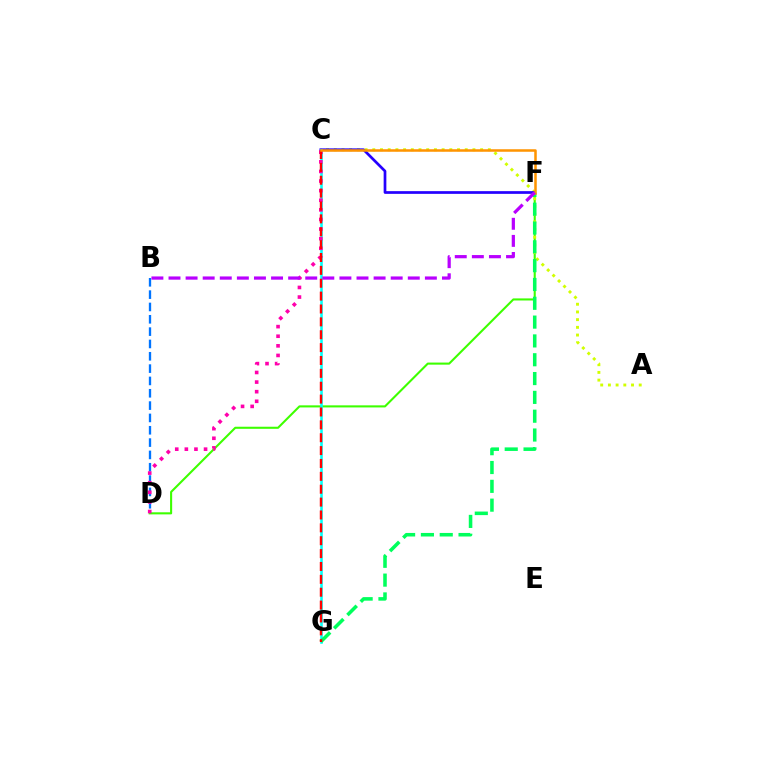{('D', 'F'): [{'color': '#3dff00', 'line_style': 'solid', 'thickness': 1.5}], ('B', 'D'): [{'color': '#0074ff', 'line_style': 'dashed', 'thickness': 1.67}], ('A', 'C'): [{'color': '#d1ff00', 'line_style': 'dotted', 'thickness': 2.09}], ('C', 'F'): [{'color': '#2500ff', 'line_style': 'solid', 'thickness': 1.95}, {'color': '#ff9400', 'line_style': 'solid', 'thickness': 1.81}], ('C', 'G'): [{'color': '#00fff6', 'line_style': 'solid', 'thickness': 1.86}, {'color': '#ff0000', 'line_style': 'dashed', 'thickness': 1.75}], ('C', 'D'): [{'color': '#ff00ac', 'line_style': 'dotted', 'thickness': 2.61}], ('F', 'G'): [{'color': '#00ff5c', 'line_style': 'dashed', 'thickness': 2.56}], ('B', 'F'): [{'color': '#b900ff', 'line_style': 'dashed', 'thickness': 2.32}]}